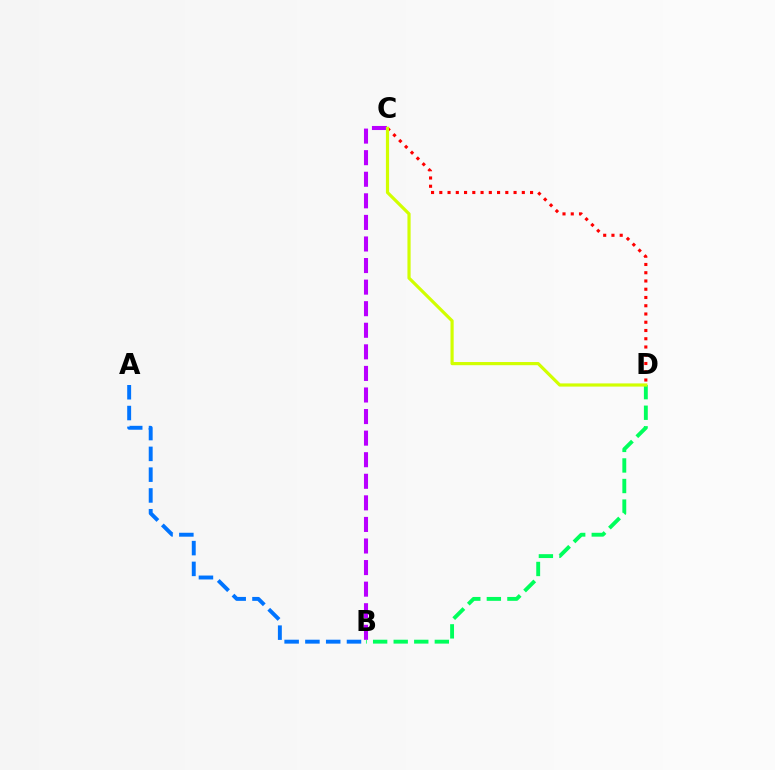{('A', 'B'): [{'color': '#0074ff', 'line_style': 'dashed', 'thickness': 2.82}], ('B', 'C'): [{'color': '#b900ff', 'line_style': 'dashed', 'thickness': 2.93}], ('C', 'D'): [{'color': '#ff0000', 'line_style': 'dotted', 'thickness': 2.24}, {'color': '#d1ff00', 'line_style': 'solid', 'thickness': 2.29}], ('B', 'D'): [{'color': '#00ff5c', 'line_style': 'dashed', 'thickness': 2.79}]}